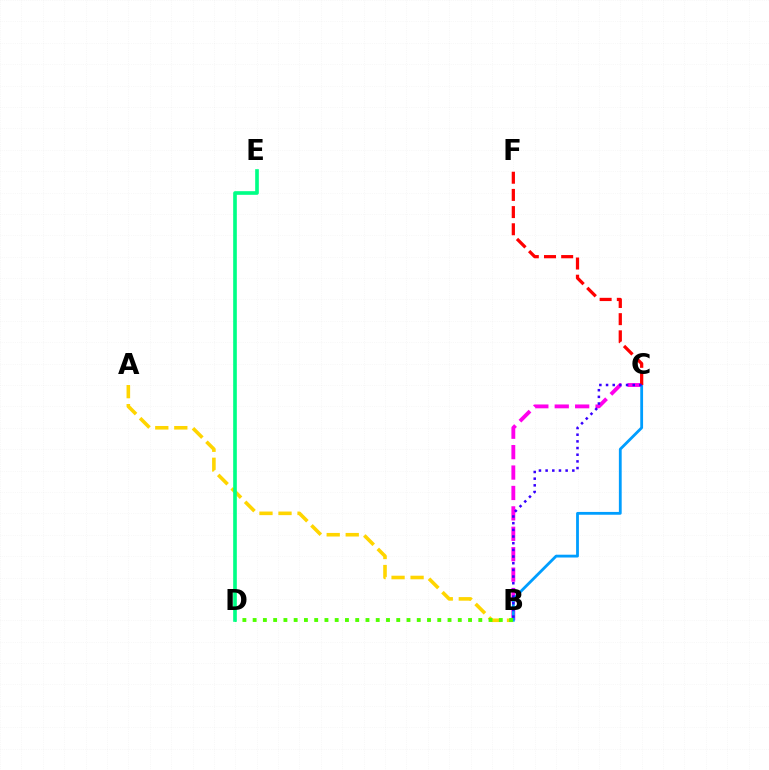{('A', 'B'): [{'color': '#ffd500', 'line_style': 'dashed', 'thickness': 2.58}], ('B', 'C'): [{'color': '#ff00ed', 'line_style': 'dashed', 'thickness': 2.77}, {'color': '#009eff', 'line_style': 'solid', 'thickness': 2.02}, {'color': '#3700ff', 'line_style': 'dotted', 'thickness': 1.81}], ('B', 'D'): [{'color': '#4fff00', 'line_style': 'dotted', 'thickness': 2.79}], ('C', 'F'): [{'color': '#ff0000', 'line_style': 'dashed', 'thickness': 2.33}], ('D', 'E'): [{'color': '#00ff86', 'line_style': 'solid', 'thickness': 2.63}]}